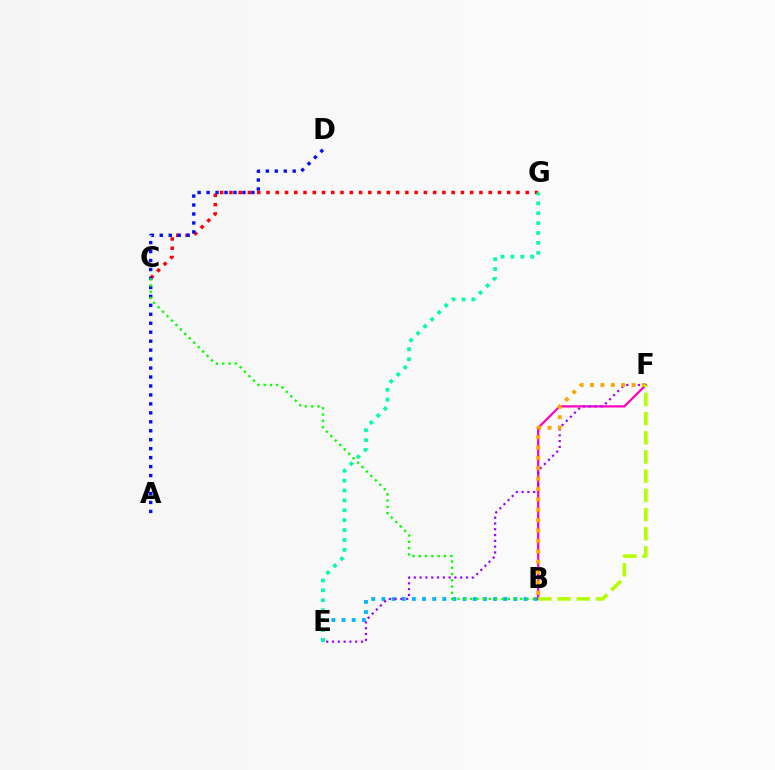{('B', 'E'): [{'color': '#00b5ff', 'line_style': 'dotted', 'thickness': 2.76}], ('C', 'G'): [{'color': '#ff0000', 'line_style': 'dotted', 'thickness': 2.52}], ('B', 'F'): [{'color': '#ff00bd', 'line_style': 'solid', 'thickness': 1.62}, {'color': '#ffa500', 'line_style': 'dotted', 'thickness': 2.82}, {'color': '#b3ff00', 'line_style': 'dashed', 'thickness': 2.61}], ('A', 'D'): [{'color': '#0010ff', 'line_style': 'dotted', 'thickness': 2.43}], ('E', 'F'): [{'color': '#9b00ff', 'line_style': 'dotted', 'thickness': 1.58}], ('B', 'C'): [{'color': '#08ff00', 'line_style': 'dotted', 'thickness': 1.7}], ('E', 'G'): [{'color': '#00ff9d', 'line_style': 'dotted', 'thickness': 2.69}]}